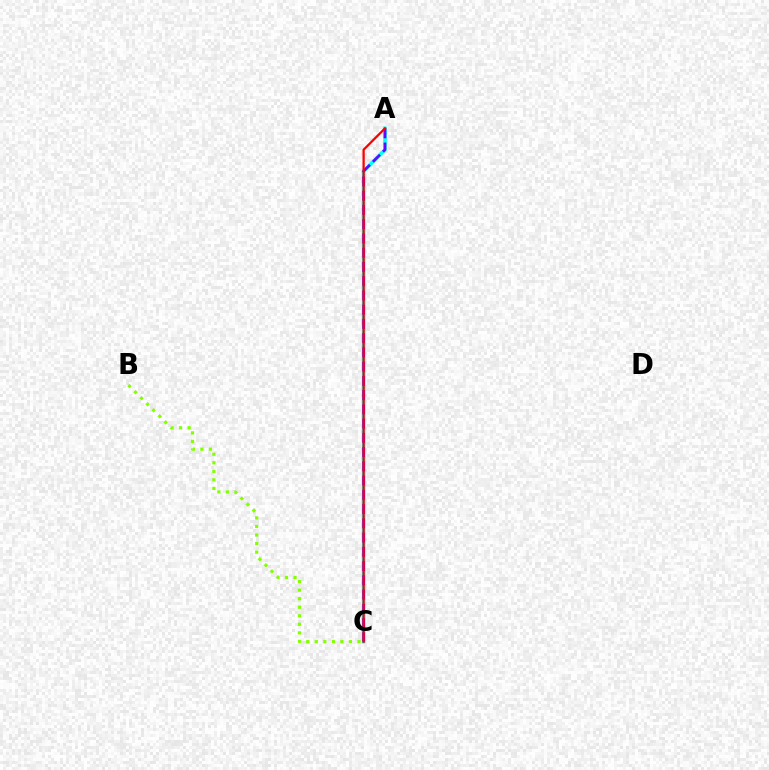{('B', 'C'): [{'color': '#84ff00', 'line_style': 'dotted', 'thickness': 2.32}], ('A', 'C'): [{'color': '#00fff6', 'line_style': 'solid', 'thickness': 2.59}, {'color': '#7200ff', 'line_style': 'dashed', 'thickness': 1.94}, {'color': '#ff0000', 'line_style': 'solid', 'thickness': 1.62}]}